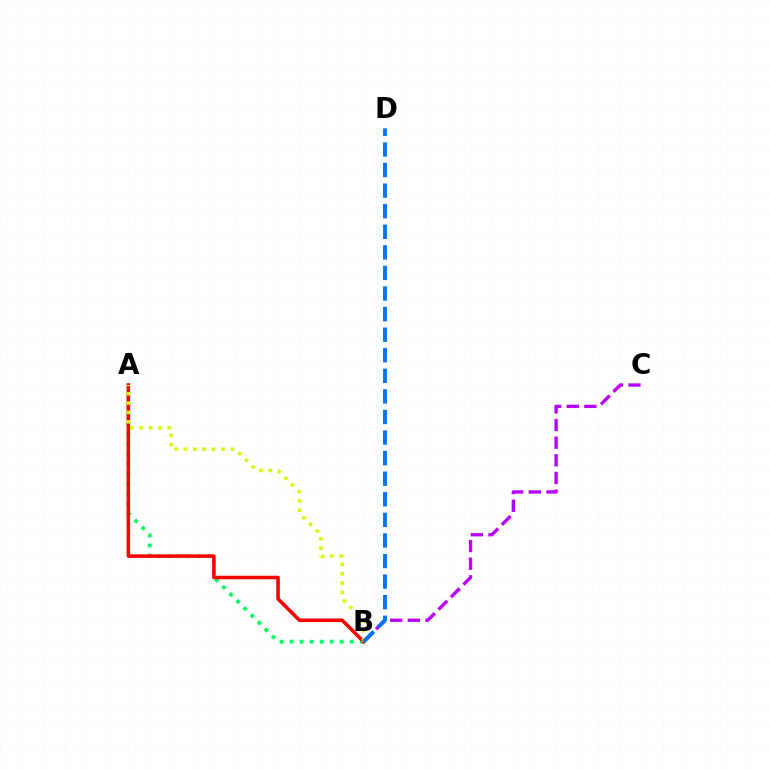{('A', 'B'): [{'color': '#00ff5c', 'line_style': 'dotted', 'thickness': 2.72}, {'color': '#ff0000', 'line_style': 'solid', 'thickness': 2.55}, {'color': '#d1ff00', 'line_style': 'dotted', 'thickness': 2.55}], ('B', 'C'): [{'color': '#b900ff', 'line_style': 'dashed', 'thickness': 2.4}], ('B', 'D'): [{'color': '#0074ff', 'line_style': 'dashed', 'thickness': 2.8}]}